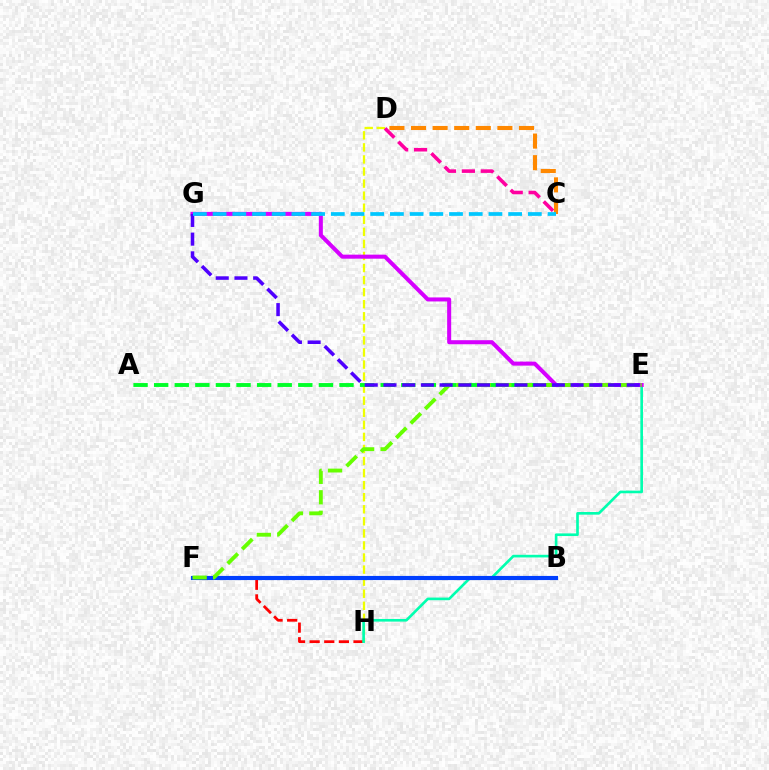{('F', 'H'): [{'color': '#ff0000', 'line_style': 'dashed', 'thickness': 1.99}], ('D', 'H'): [{'color': '#eeff00', 'line_style': 'dashed', 'thickness': 1.64}], ('E', 'H'): [{'color': '#00ffaf', 'line_style': 'solid', 'thickness': 1.9}], ('C', 'D'): [{'color': '#ff8800', 'line_style': 'dashed', 'thickness': 2.93}, {'color': '#ff00a0', 'line_style': 'dashed', 'thickness': 2.57}], ('A', 'E'): [{'color': '#00ff27', 'line_style': 'dashed', 'thickness': 2.8}], ('E', 'G'): [{'color': '#d600ff', 'line_style': 'solid', 'thickness': 2.9}, {'color': '#4f00ff', 'line_style': 'dashed', 'thickness': 2.54}], ('B', 'F'): [{'color': '#003fff', 'line_style': 'solid', 'thickness': 2.98}], ('E', 'F'): [{'color': '#66ff00', 'line_style': 'dashed', 'thickness': 2.78}], ('C', 'G'): [{'color': '#00c7ff', 'line_style': 'dashed', 'thickness': 2.68}]}